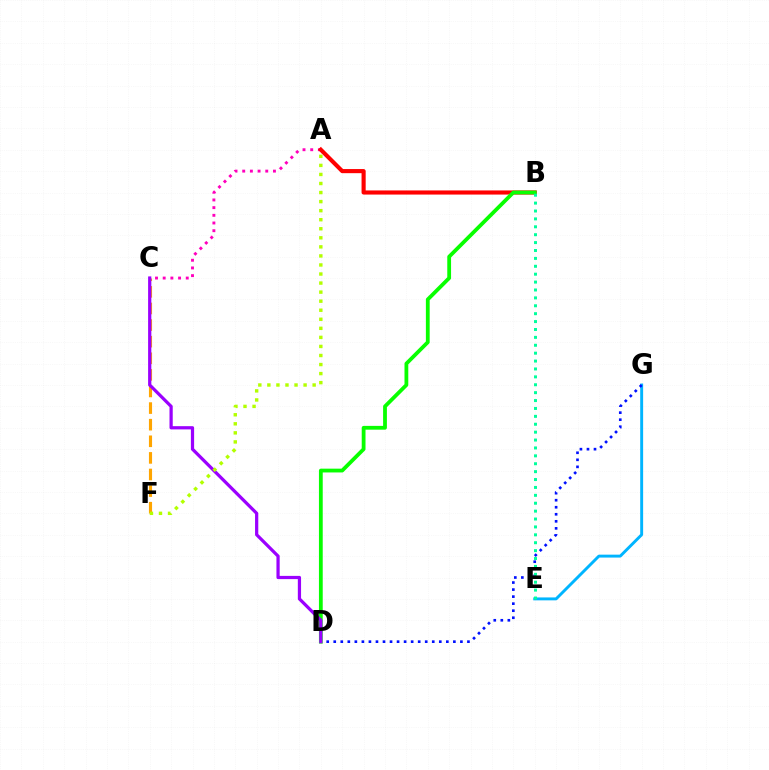{('E', 'G'): [{'color': '#00b5ff', 'line_style': 'solid', 'thickness': 2.1}], ('A', 'C'): [{'color': '#ff00bd', 'line_style': 'dotted', 'thickness': 2.09}], ('A', 'B'): [{'color': '#ff0000', 'line_style': 'solid', 'thickness': 2.97}], ('D', 'G'): [{'color': '#0010ff', 'line_style': 'dotted', 'thickness': 1.91}], ('B', 'D'): [{'color': '#08ff00', 'line_style': 'solid', 'thickness': 2.73}], ('C', 'F'): [{'color': '#ffa500', 'line_style': 'dashed', 'thickness': 2.26}], ('B', 'E'): [{'color': '#00ff9d', 'line_style': 'dotted', 'thickness': 2.15}], ('C', 'D'): [{'color': '#9b00ff', 'line_style': 'solid', 'thickness': 2.33}], ('A', 'F'): [{'color': '#b3ff00', 'line_style': 'dotted', 'thickness': 2.46}]}